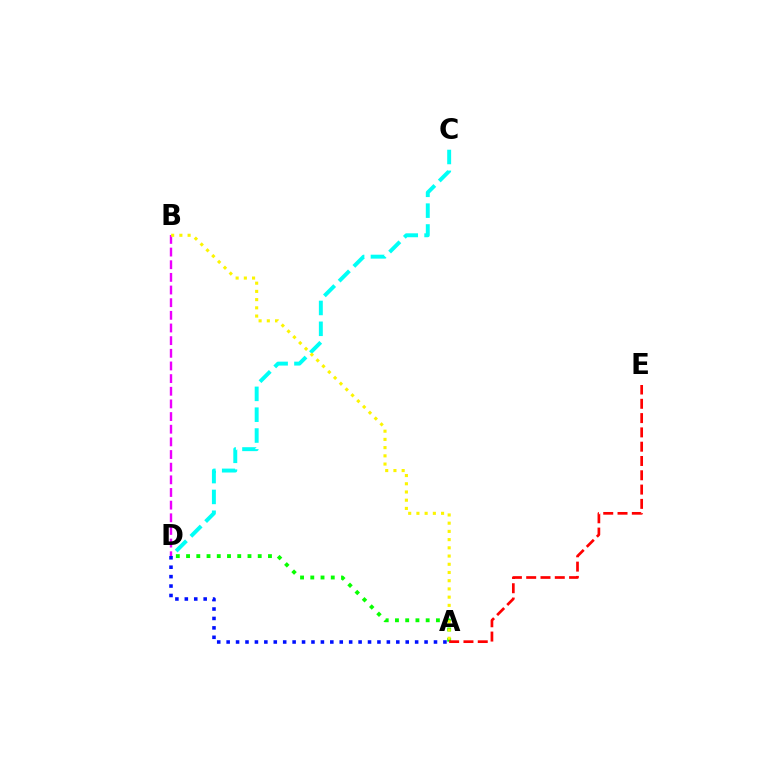{('C', 'D'): [{'color': '#00fff6', 'line_style': 'dashed', 'thickness': 2.83}], ('A', 'D'): [{'color': '#0010ff', 'line_style': 'dotted', 'thickness': 2.56}, {'color': '#08ff00', 'line_style': 'dotted', 'thickness': 2.78}], ('B', 'D'): [{'color': '#ee00ff', 'line_style': 'dashed', 'thickness': 1.72}], ('A', 'E'): [{'color': '#ff0000', 'line_style': 'dashed', 'thickness': 1.94}], ('A', 'B'): [{'color': '#fcf500', 'line_style': 'dotted', 'thickness': 2.23}]}